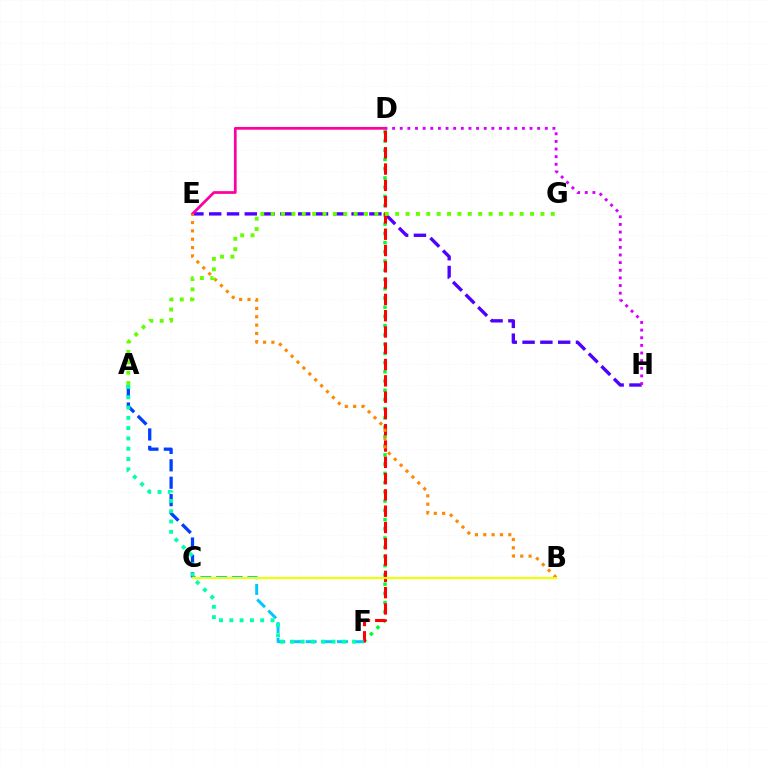{('A', 'C'): [{'color': '#003fff', 'line_style': 'dashed', 'thickness': 2.37}], ('E', 'H'): [{'color': '#4f00ff', 'line_style': 'dashed', 'thickness': 2.42}], ('D', 'F'): [{'color': '#00ff27', 'line_style': 'dotted', 'thickness': 2.51}, {'color': '#ff0000', 'line_style': 'dashed', 'thickness': 2.21}], ('C', 'F'): [{'color': '#00c7ff', 'line_style': 'dashed', 'thickness': 2.13}], ('D', 'H'): [{'color': '#d600ff', 'line_style': 'dotted', 'thickness': 2.07}], ('D', 'E'): [{'color': '#ff00a0', 'line_style': 'solid', 'thickness': 1.97}], ('B', 'E'): [{'color': '#ff8800', 'line_style': 'dotted', 'thickness': 2.26}], ('B', 'C'): [{'color': '#eeff00', 'line_style': 'solid', 'thickness': 1.54}], ('A', 'G'): [{'color': '#66ff00', 'line_style': 'dotted', 'thickness': 2.82}], ('A', 'F'): [{'color': '#00ffaf', 'line_style': 'dotted', 'thickness': 2.8}]}